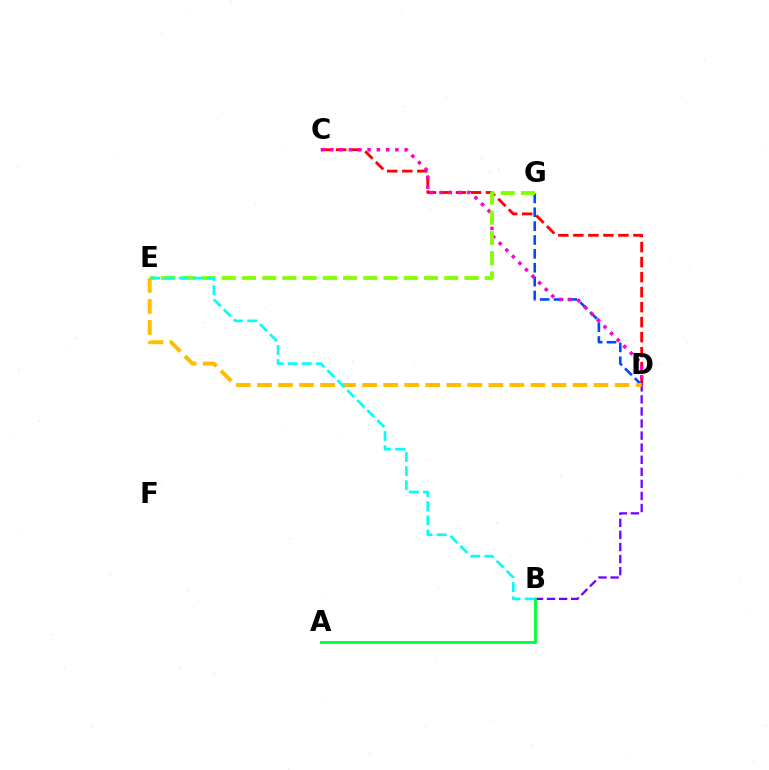{('C', 'D'): [{'color': '#ff0000', 'line_style': 'dashed', 'thickness': 2.04}, {'color': '#ff00cf', 'line_style': 'dotted', 'thickness': 2.52}], ('D', 'G'): [{'color': '#004bff', 'line_style': 'dashed', 'thickness': 1.89}], ('B', 'D'): [{'color': '#7200ff', 'line_style': 'dashed', 'thickness': 1.64}], ('D', 'E'): [{'color': '#ffbd00', 'line_style': 'dashed', 'thickness': 2.86}], ('A', 'B'): [{'color': '#00ff39', 'line_style': 'solid', 'thickness': 2.04}], ('E', 'G'): [{'color': '#84ff00', 'line_style': 'dashed', 'thickness': 2.75}], ('B', 'E'): [{'color': '#00fff6', 'line_style': 'dashed', 'thickness': 1.92}]}